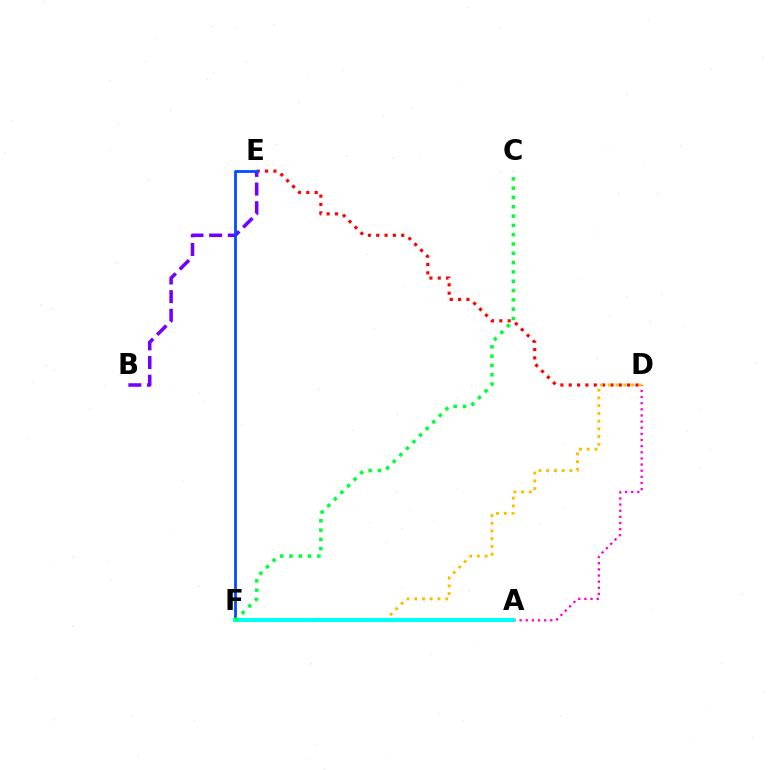{('B', 'E'): [{'color': '#7200ff', 'line_style': 'dashed', 'thickness': 2.54}], ('D', 'E'): [{'color': '#ff0000', 'line_style': 'dotted', 'thickness': 2.27}], ('A', 'D'): [{'color': '#ff00cf', 'line_style': 'dotted', 'thickness': 1.67}], ('E', 'F'): [{'color': '#004bff', 'line_style': 'solid', 'thickness': 2.0}], ('A', 'F'): [{'color': '#84ff00', 'line_style': 'dashed', 'thickness': 2.24}, {'color': '#00fff6', 'line_style': 'solid', 'thickness': 2.92}], ('D', 'F'): [{'color': '#ffbd00', 'line_style': 'dotted', 'thickness': 2.1}], ('C', 'F'): [{'color': '#00ff39', 'line_style': 'dotted', 'thickness': 2.53}]}